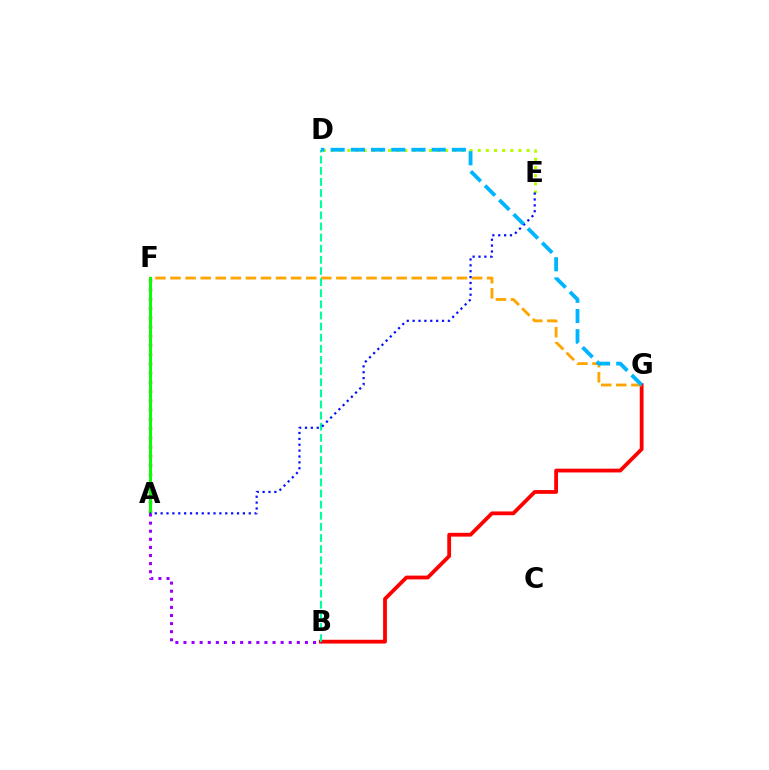{('B', 'G'): [{'color': '#ff0000', 'line_style': 'solid', 'thickness': 2.73}], ('F', 'G'): [{'color': '#ffa500', 'line_style': 'dashed', 'thickness': 2.05}], ('D', 'E'): [{'color': '#b3ff00', 'line_style': 'dotted', 'thickness': 2.21}], ('A', 'F'): [{'color': '#ff00bd', 'line_style': 'dotted', 'thickness': 2.51}, {'color': '#08ff00', 'line_style': 'solid', 'thickness': 2.16}], ('B', 'D'): [{'color': '#00ff9d', 'line_style': 'dashed', 'thickness': 1.51}], ('A', 'E'): [{'color': '#0010ff', 'line_style': 'dotted', 'thickness': 1.6}], ('D', 'G'): [{'color': '#00b5ff', 'line_style': 'dashed', 'thickness': 2.75}], ('A', 'B'): [{'color': '#9b00ff', 'line_style': 'dotted', 'thickness': 2.2}]}